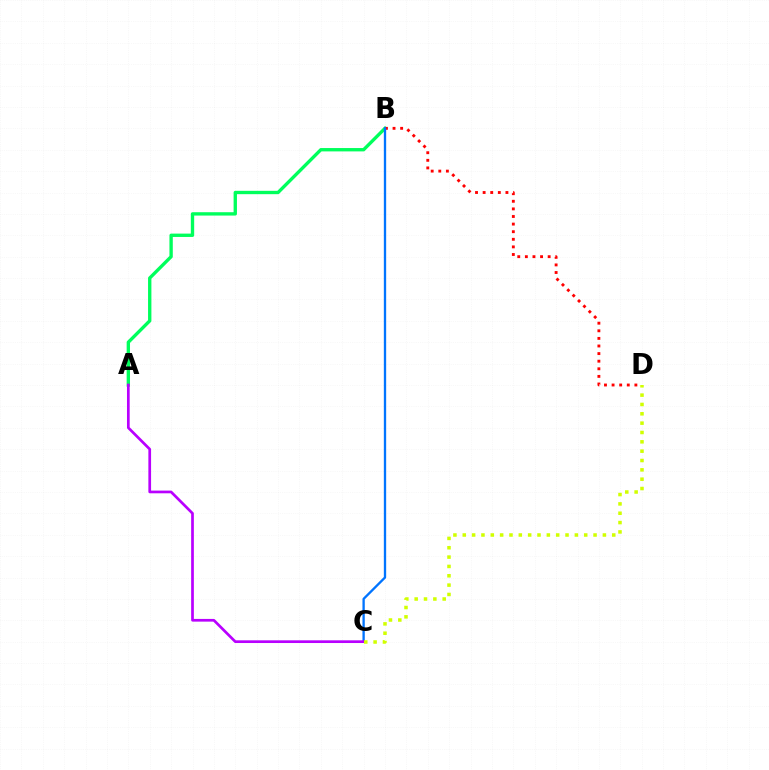{('A', 'B'): [{'color': '#00ff5c', 'line_style': 'solid', 'thickness': 2.41}], ('B', 'D'): [{'color': '#ff0000', 'line_style': 'dotted', 'thickness': 2.06}], ('B', 'C'): [{'color': '#0074ff', 'line_style': 'solid', 'thickness': 1.67}], ('A', 'C'): [{'color': '#b900ff', 'line_style': 'solid', 'thickness': 1.95}], ('C', 'D'): [{'color': '#d1ff00', 'line_style': 'dotted', 'thickness': 2.54}]}